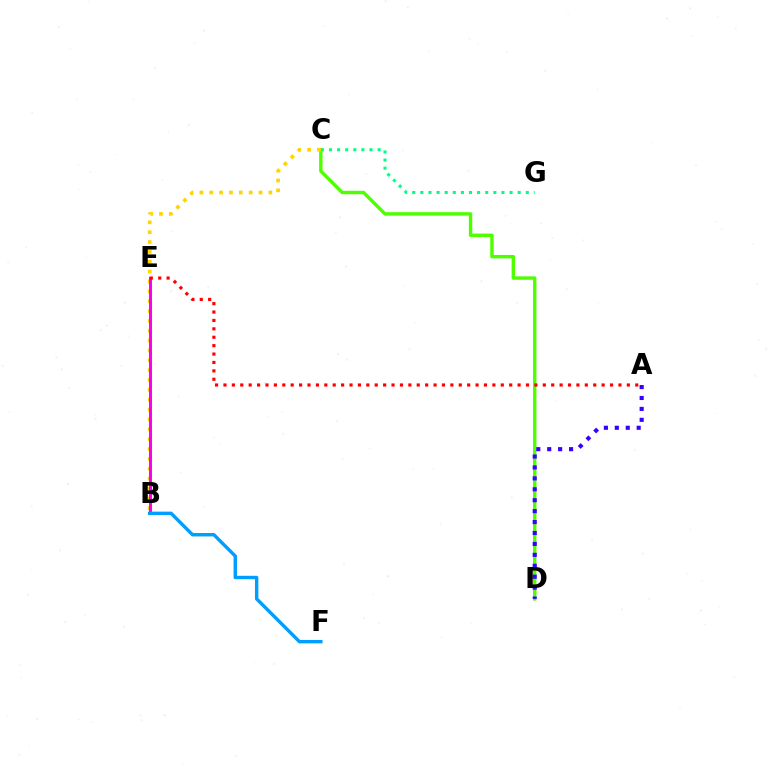{('C', 'D'): [{'color': '#4fff00', 'line_style': 'solid', 'thickness': 2.47}], ('C', 'G'): [{'color': '#00ff86', 'line_style': 'dotted', 'thickness': 2.2}], ('B', 'C'): [{'color': '#ffd500', 'line_style': 'dotted', 'thickness': 2.68}], ('B', 'E'): [{'color': '#ff00ed', 'line_style': 'solid', 'thickness': 2.16}], ('A', 'E'): [{'color': '#ff0000', 'line_style': 'dotted', 'thickness': 2.28}], ('B', 'F'): [{'color': '#009eff', 'line_style': 'solid', 'thickness': 2.46}], ('A', 'D'): [{'color': '#3700ff', 'line_style': 'dotted', 'thickness': 2.97}]}